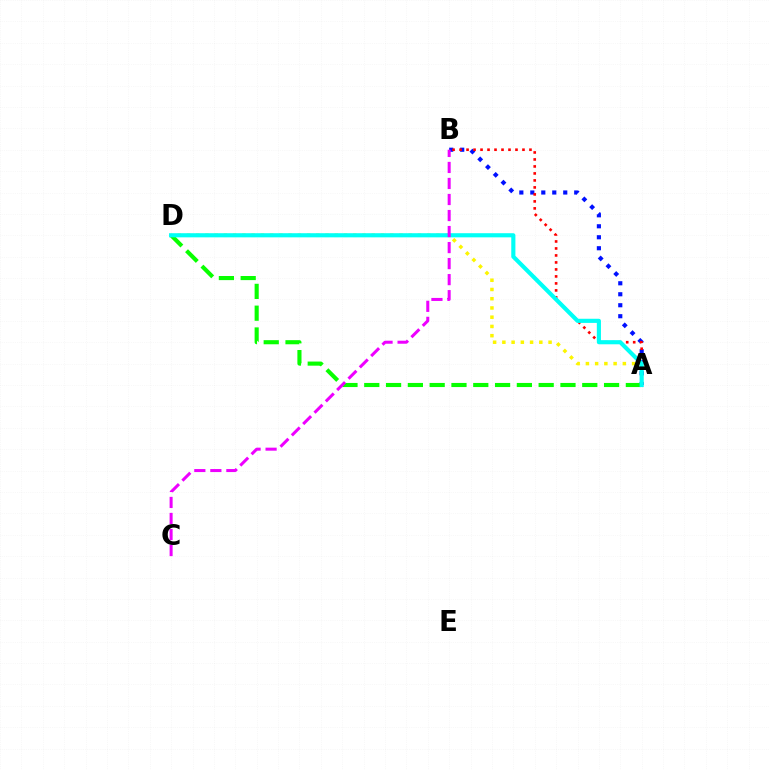{('A', 'D'): [{'color': '#fcf500', 'line_style': 'dotted', 'thickness': 2.51}, {'color': '#08ff00', 'line_style': 'dashed', 'thickness': 2.96}, {'color': '#00fff6', 'line_style': 'solid', 'thickness': 2.98}], ('A', 'B'): [{'color': '#0010ff', 'line_style': 'dotted', 'thickness': 2.98}, {'color': '#ff0000', 'line_style': 'dotted', 'thickness': 1.9}], ('B', 'C'): [{'color': '#ee00ff', 'line_style': 'dashed', 'thickness': 2.18}]}